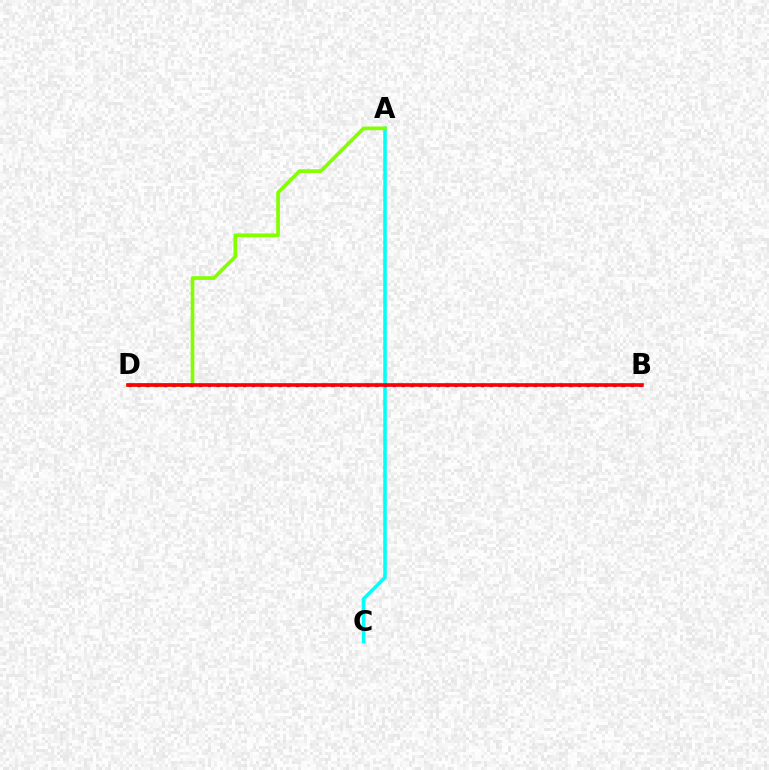{('A', 'C'): [{'color': '#00fff6', 'line_style': 'solid', 'thickness': 2.54}], ('A', 'D'): [{'color': '#84ff00', 'line_style': 'solid', 'thickness': 2.65}], ('B', 'D'): [{'color': '#7200ff', 'line_style': 'dotted', 'thickness': 2.39}, {'color': '#ff0000', 'line_style': 'solid', 'thickness': 2.62}]}